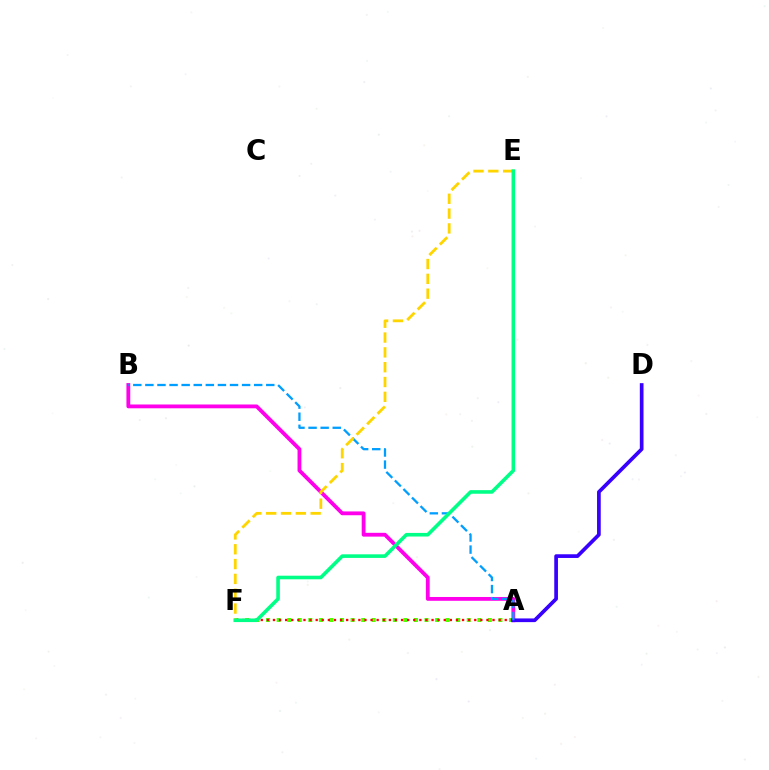{('A', 'F'): [{'color': '#4fff00', 'line_style': 'dotted', 'thickness': 2.87}, {'color': '#ff0000', 'line_style': 'dotted', 'thickness': 1.66}], ('A', 'B'): [{'color': '#ff00ed', 'line_style': 'solid', 'thickness': 2.74}, {'color': '#009eff', 'line_style': 'dashed', 'thickness': 1.64}], ('A', 'D'): [{'color': '#3700ff', 'line_style': 'solid', 'thickness': 2.66}], ('E', 'F'): [{'color': '#ffd500', 'line_style': 'dashed', 'thickness': 2.01}, {'color': '#00ff86', 'line_style': 'solid', 'thickness': 2.59}]}